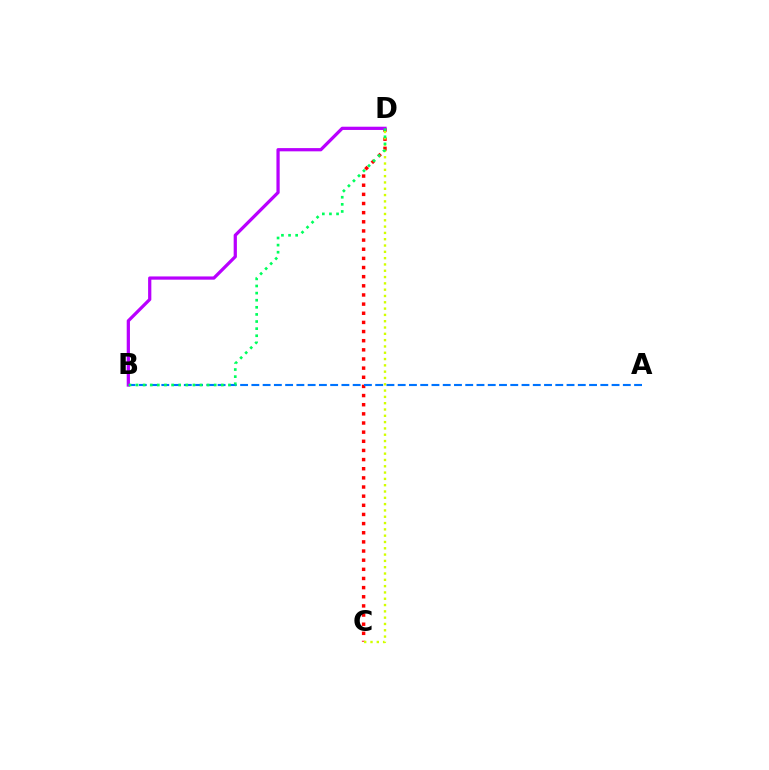{('C', 'D'): [{'color': '#ff0000', 'line_style': 'dotted', 'thickness': 2.48}, {'color': '#d1ff00', 'line_style': 'dotted', 'thickness': 1.71}], ('A', 'B'): [{'color': '#0074ff', 'line_style': 'dashed', 'thickness': 1.53}], ('B', 'D'): [{'color': '#b900ff', 'line_style': 'solid', 'thickness': 2.33}, {'color': '#00ff5c', 'line_style': 'dotted', 'thickness': 1.93}]}